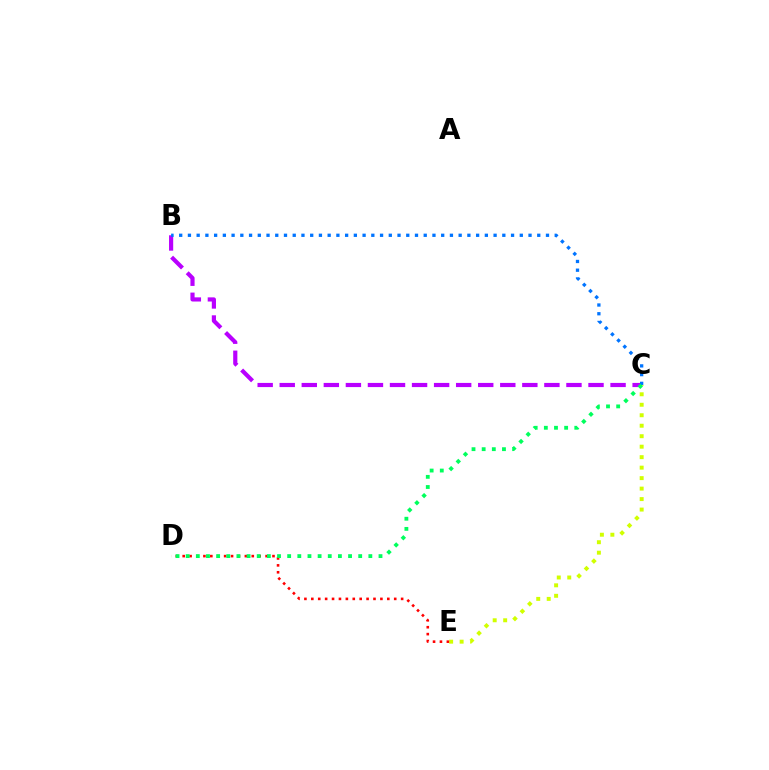{('B', 'C'): [{'color': '#b900ff', 'line_style': 'dashed', 'thickness': 3.0}, {'color': '#0074ff', 'line_style': 'dotted', 'thickness': 2.37}], ('C', 'E'): [{'color': '#d1ff00', 'line_style': 'dotted', 'thickness': 2.85}], ('D', 'E'): [{'color': '#ff0000', 'line_style': 'dotted', 'thickness': 1.88}], ('C', 'D'): [{'color': '#00ff5c', 'line_style': 'dotted', 'thickness': 2.76}]}